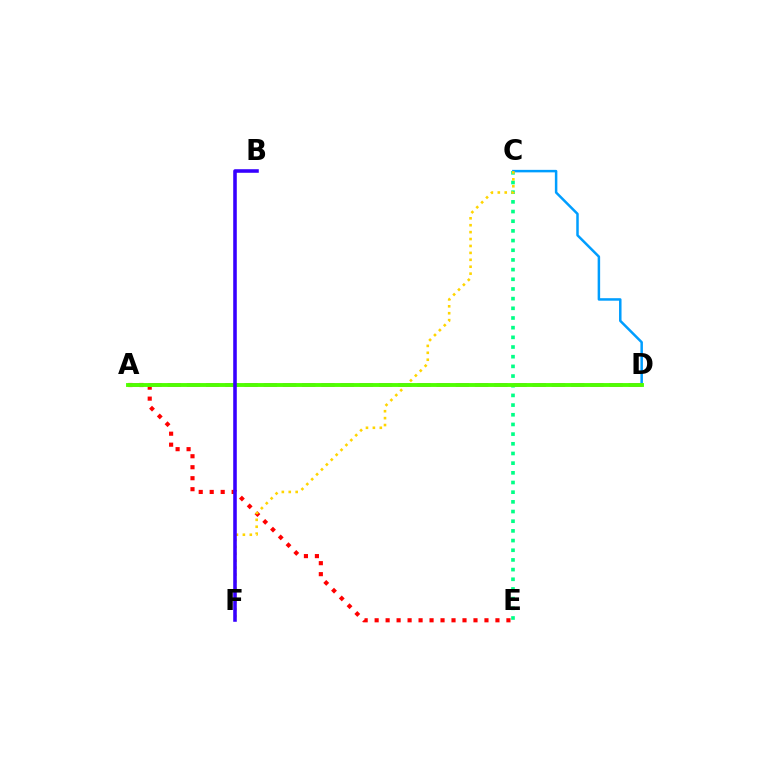{('C', 'E'): [{'color': '#00ff86', 'line_style': 'dotted', 'thickness': 2.63}], ('C', 'D'): [{'color': '#009eff', 'line_style': 'solid', 'thickness': 1.8}], ('A', 'E'): [{'color': '#ff0000', 'line_style': 'dotted', 'thickness': 2.98}], ('A', 'D'): [{'color': '#ff00ed', 'line_style': 'dashed', 'thickness': 2.61}, {'color': '#4fff00', 'line_style': 'solid', 'thickness': 2.79}], ('C', 'F'): [{'color': '#ffd500', 'line_style': 'dotted', 'thickness': 1.88}], ('B', 'F'): [{'color': '#3700ff', 'line_style': 'solid', 'thickness': 2.57}]}